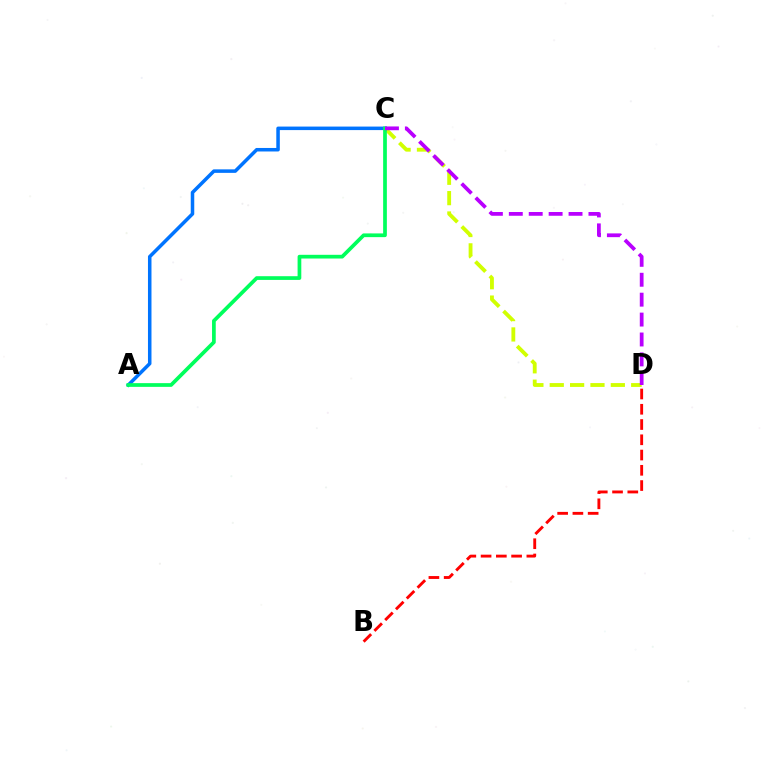{('C', 'D'): [{'color': '#d1ff00', 'line_style': 'dashed', 'thickness': 2.77}, {'color': '#b900ff', 'line_style': 'dashed', 'thickness': 2.7}], ('B', 'D'): [{'color': '#ff0000', 'line_style': 'dashed', 'thickness': 2.07}], ('A', 'C'): [{'color': '#0074ff', 'line_style': 'solid', 'thickness': 2.53}, {'color': '#00ff5c', 'line_style': 'solid', 'thickness': 2.68}]}